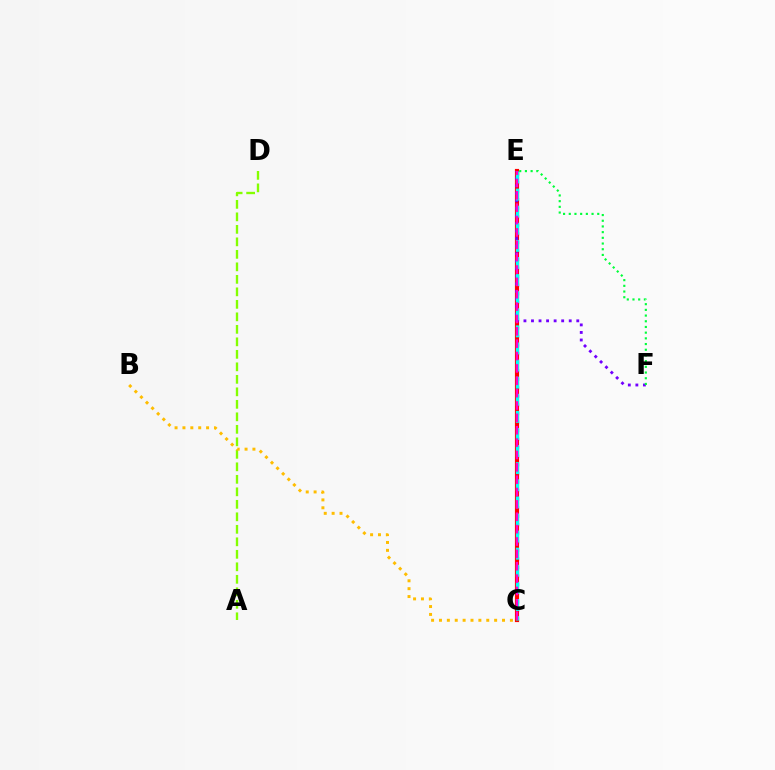{('C', 'E'): [{'color': '#004bff', 'line_style': 'dotted', 'thickness': 2.32}, {'color': '#ff0000', 'line_style': 'solid', 'thickness': 2.99}, {'color': '#00fff6', 'line_style': 'dashed', 'thickness': 2.32}, {'color': '#ff00cf', 'line_style': 'dashed', 'thickness': 1.68}], ('A', 'D'): [{'color': '#84ff00', 'line_style': 'dashed', 'thickness': 1.7}], ('E', 'F'): [{'color': '#7200ff', 'line_style': 'dotted', 'thickness': 2.05}, {'color': '#00ff39', 'line_style': 'dotted', 'thickness': 1.55}], ('B', 'C'): [{'color': '#ffbd00', 'line_style': 'dotted', 'thickness': 2.14}]}